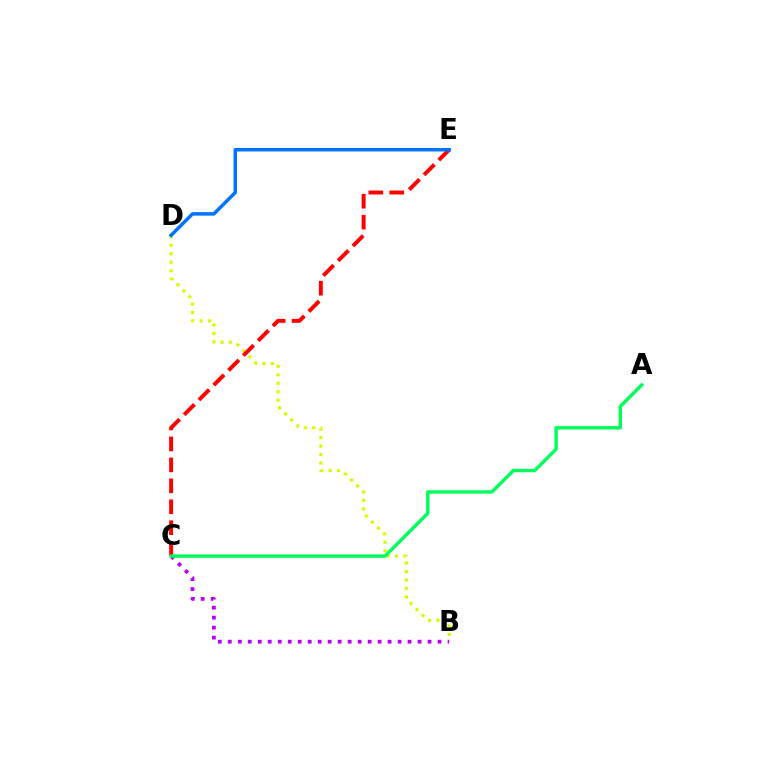{('B', 'D'): [{'color': '#d1ff00', 'line_style': 'dotted', 'thickness': 2.3}], ('C', 'E'): [{'color': '#ff0000', 'line_style': 'dashed', 'thickness': 2.84}], ('B', 'C'): [{'color': '#b900ff', 'line_style': 'dotted', 'thickness': 2.71}], ('A', 'C'): [{'color': '#00ff5c', 'line_style': 'solid', 'thickness': 2.46}], ('D', 'E'): [{'color': '#0074ff', 'line_style': 'solid', 'thickness': 2.53}]}